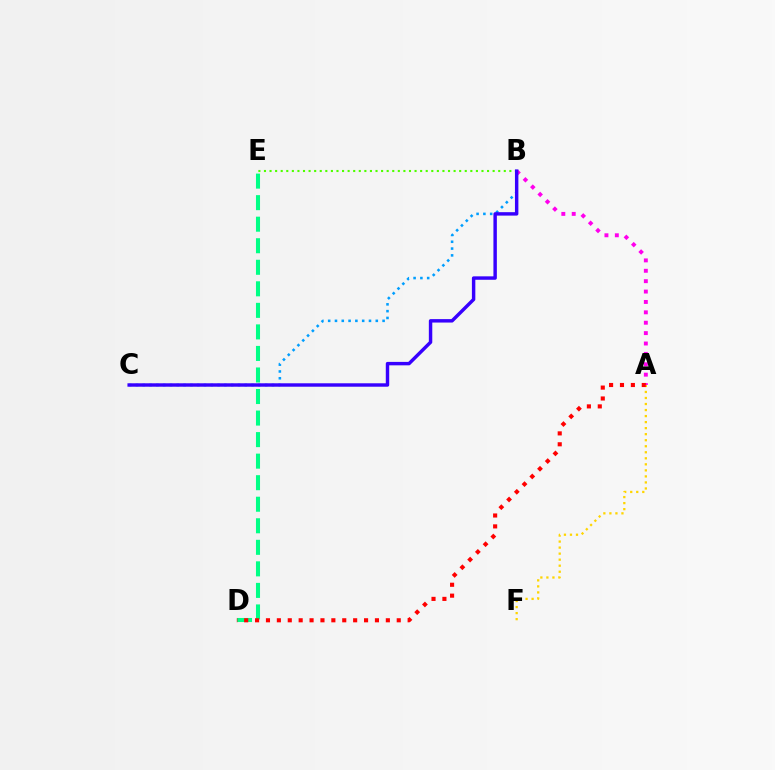{('A', 'B'): [{'color': '#ff00ed', 'line_style': 'dotted', 'thickness': 2.82}], ('A', 'F'): [{'color': '#ffd500', 'line_style': 'dotted', 'thickness': 1.64}], ('B', 'E'): [{'color': '#4fff00', 'line_style': 'dotted', 'thickness': 1.52}], ('D', 'E'): [{'color': '#00ff86', 'line_style': 'dashed', 'thickness': 2.93}], ('B', 'C'): [{'color': '#009eff', 'line_style': 'dotted', 'thickness': 1.85}, {'color': '#3700ff', 'line_style': 'solid', 'thickness': 2.47}], ('A', 'D'): [{'color': '#ff0000', 'line_style': 'dotted', 'thickness': 2.96}]}